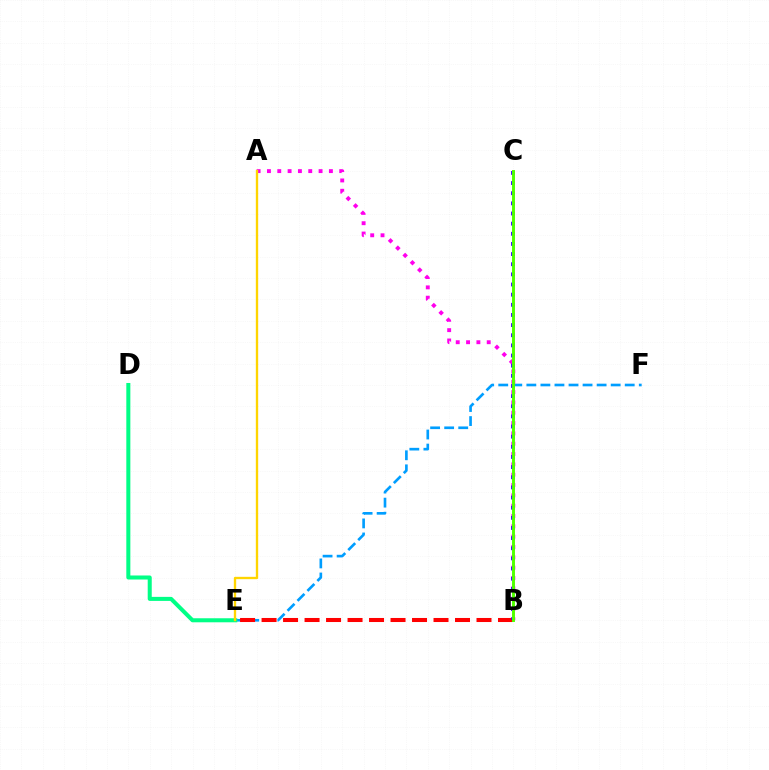{('E', 'F'): [{'color': '#009eff', 'line_style': 'dashed', 'thickness': 1.91}], ('A', 'B'): [{'color': '#ff00ed', 'line_style': 'dotted', 'thickness': 2.81}], ('B', 'E'): [{'color': '#ff0000', 'line_style': 'dashed', 'thickness': 2.92}], ('B', 'C'): [{'color': '#3700ff', 'line_style': 'dotted', 'thickness': 2.76}, {'color': '#4fff00', 'line_style': 'solid', 'thickness': 2.11}], ('D', 'E'): [{'color': '#00ff86', 'line_style': 'solid', 'thickness': 2.9}], ('A', 'E'): [{'color': '#ffd500', 'line_style': 'solid', 'thickness': 1.69}]}